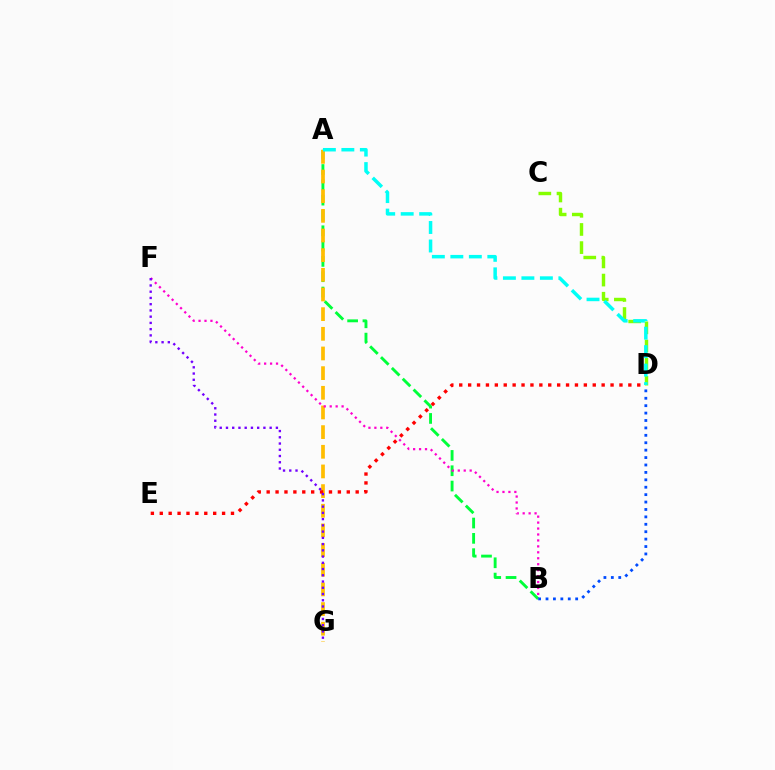{('C', 'D'): [{'color': '#84ff00', 'line_style': 'dashed', 'thickness': 2.47}], ('A', 'B'): [{'color': '#00ff39', 'line_style': 'dashed', 'thickness': 2.08}], ('A', 'G'): [{'color': '#ffbd00', 'line_style': 'dashed', 'thickness': 2.67}], ('B', 'D'): [{'color': '#004bff', 'line_style': 'dotted', 'thickness': 2.01}], ('D', 'E'): [{'color': '#ff0000', 'line_style': 'dotted', 'thickness': 2.42}], ('B', 'F'): [{'color': '#ff00cf', 'line_style': 'dotted', 'thickness': 1.61}], ('F', 'G'): [{'color': '#7200ff', 'line_style': 'dotted', 'thickness': 1.7}], ('A', 'D'): [{'color': '#00fff6', 'line_style': 'dashed', 'thickness': 2.51}]}